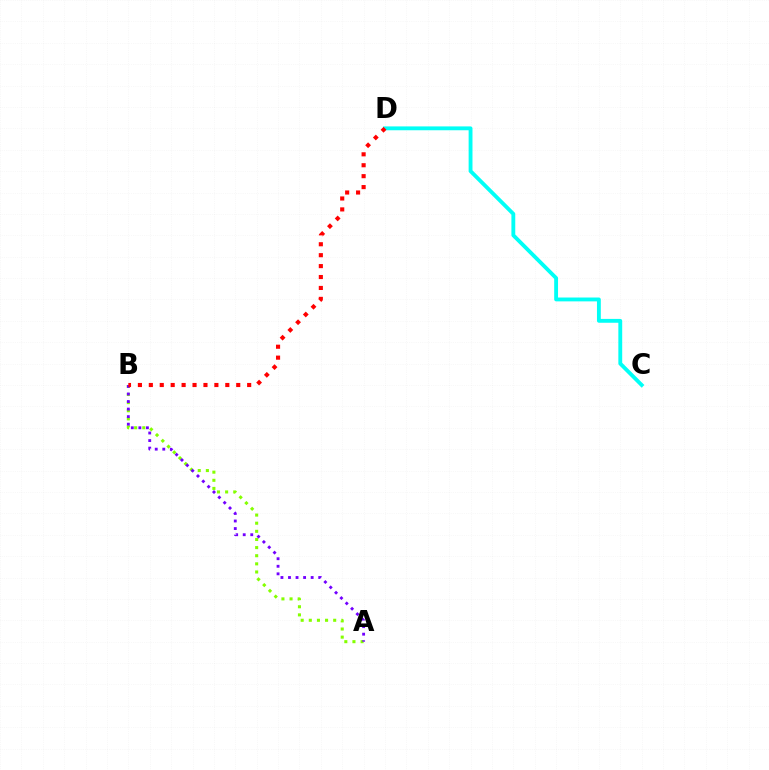{('A', 'B'): [{'color': '#84ff00', 'line_style': 'dotted', 'thickness': 2.21}, {'color': '#7200ff', 'line_style': 'dotted', 'thickness': 2.05}], ('C', 'D'): [{'color': '#00fff6', 'line_style': 'solid', 'thickness': 2.77}], ('B', 'D'): [{'color': '#ff0000', 'line_style': 'dotted', 'thickness': 2.97}]}